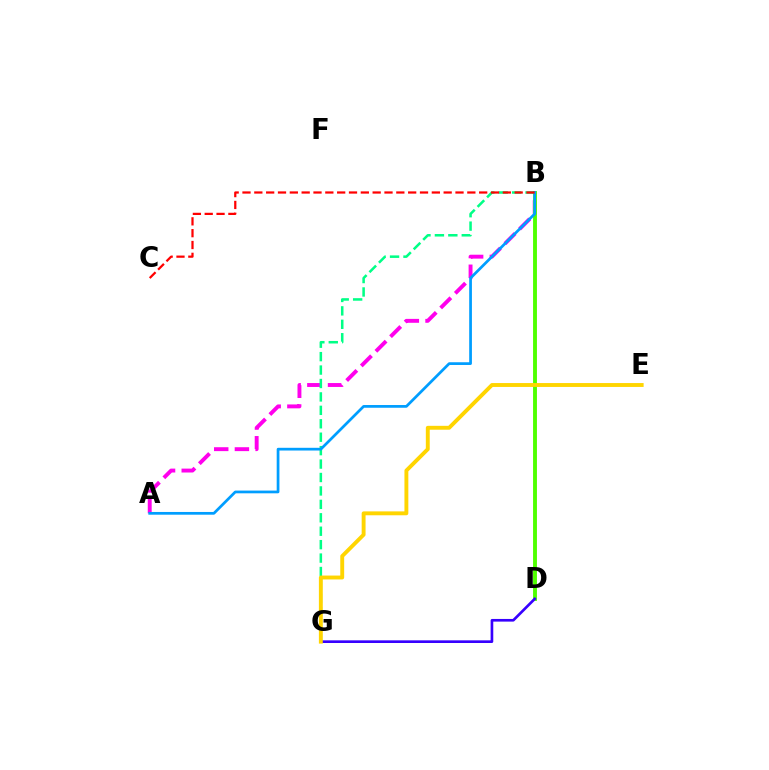{('A', 'B'): [{'color': '#ff00ed', 'line_style': 'dashed', 'thickness': 2.81}, {'color': '#009eff', 'line_style': 'solid', 'thickness': 1.97}], ('B', 'G'): [{'color': '#00ff86', 'line_style': 'dashed', 'thickness': 1.82}], ('B', 'D'): [{'color': '#4fff00', 'line_style': 'solid', 'thickness': 2.8}], ('D', 'G'): [{'color': '#3700ff', 'line_style': 'solid', 'thickness': 1.92}], ('E', 'G'): [{'color': '#ffd500', 'line_style': 'solid', 'thickness': 2.8}], ('B', 'C'): [{'color': '#ff0000', 'line_style': 'dashed', 'thickness': 1.61}]}